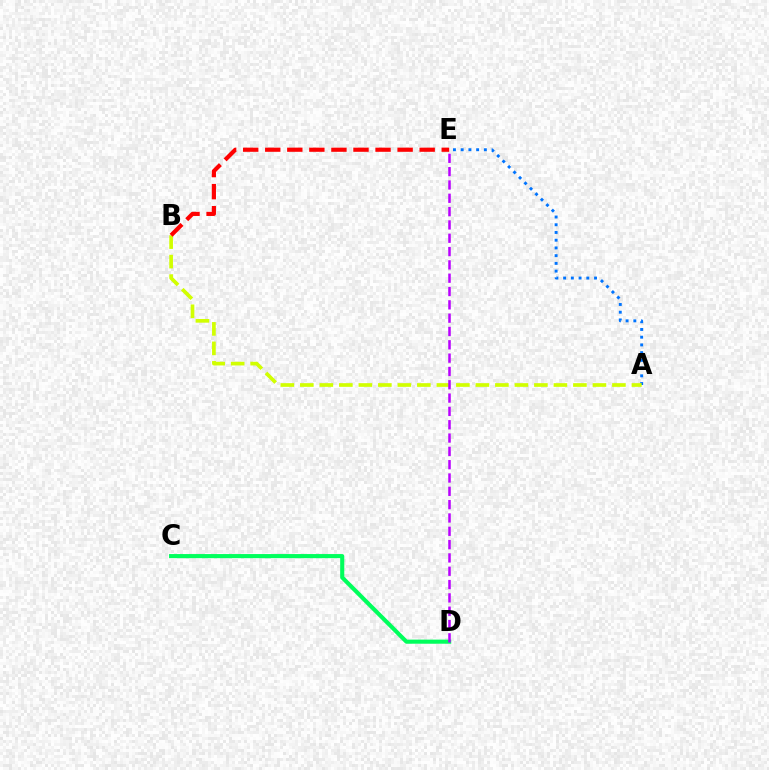{('A', 'E'): [{'color': '#0074ff', 'line_style': 'dotted', 'thickness': 2.1}], ('A', 'B'): [{'color': '#d1ff00', 'line_style': 'dashed', 'thickness': 2.65}], ('B', 'E'): [{'color': '#ff0000', 'line_style': 'dashed', 'thickness': 3.0}], ('C', 'D'): [{'color': '#00ff5c', 'line_style': 'solid', 'thickness': 2.95}], ('D', 'E'): [{'color': '#b900ff', 'line_style': 'dashed', 'thickness': 1.81}]}